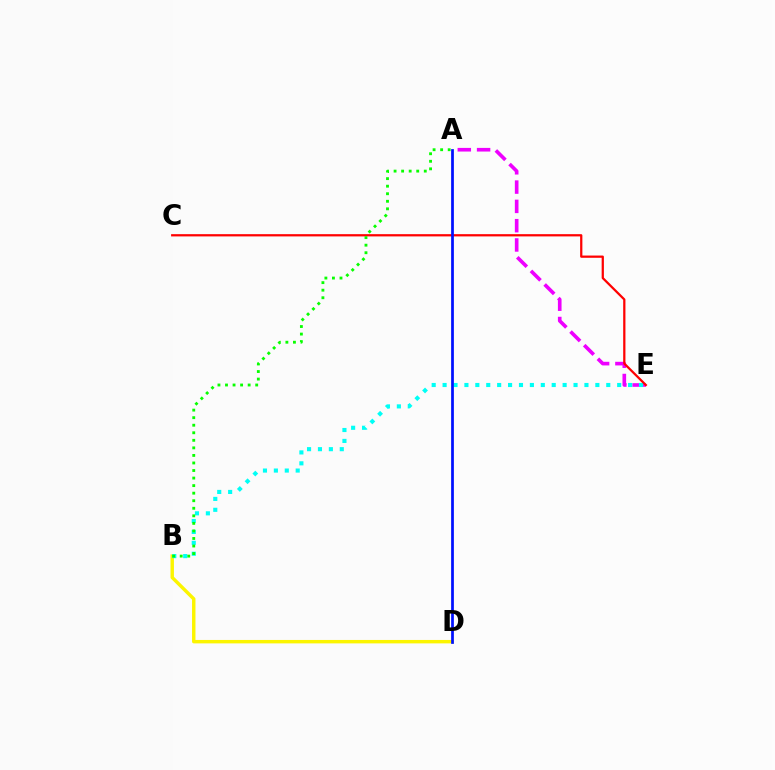{('A', 'E'): [{'color': '#ee00ff', 'line_style': 'dashed', 'thickness': 2.62}], ('B', 'D'): [{'color': '#fcf500', 'line_style': 'solid', 'thickness': 2.47}], ('B', 'E'): [{'color': '#00fff6', 'line_style': 'dotted', 'thickness': 2.96}], ('C', 'E'): [{'color': '#ff0000', 'line_style': 'solid', 'thickness': 1.62}], ('A', 'D'): [{'color': '#0010ff', 'line_style': 'solid', 'thickness': 1.97}], ('A', 'B'): [{'color': '#08ff00', 'line_style': 'dotted', 'thickness': 2.05}]}